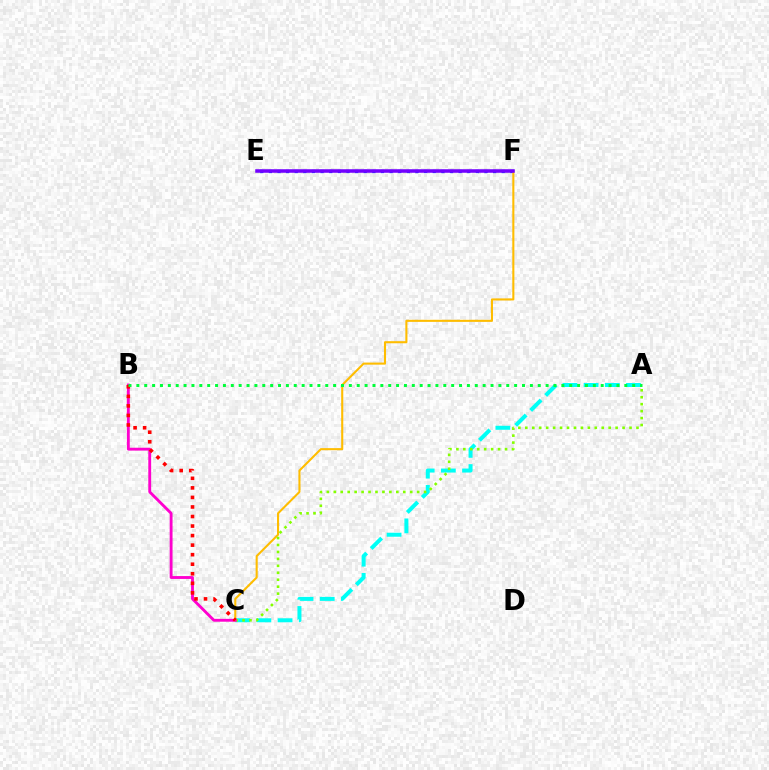{('E', 'F'): [{'color': '#004bff', 'line_style': 'dotted', 'thickness': 2.34}, {'color': '#7200ff', 'line_style': 'solid', 'thickness': 2.55}], ('A', 'C'): [{'color': '#00fff6', 'line_style': 'dashed', 'thickness': 2.88}, {'color': '#84ff00', 'line_style': 'dotted', 'thickness': 1.89}], ('C', 'F'): [{'color': '#ffbd00', 'line_style': 'solid', 'thickness': 1.5}], ('B', 'C'): [{'color': '#ff00cf', 'line_style': 'solid', 'thickness': 2.06}, {'color': '#ff0000', 'line_style': 'dotted', 'thickness': 2.59}], ('A', 'B'): [{'color': '#00ff39', 'line_style': 'dotted', 'thickness': 2.14}]}